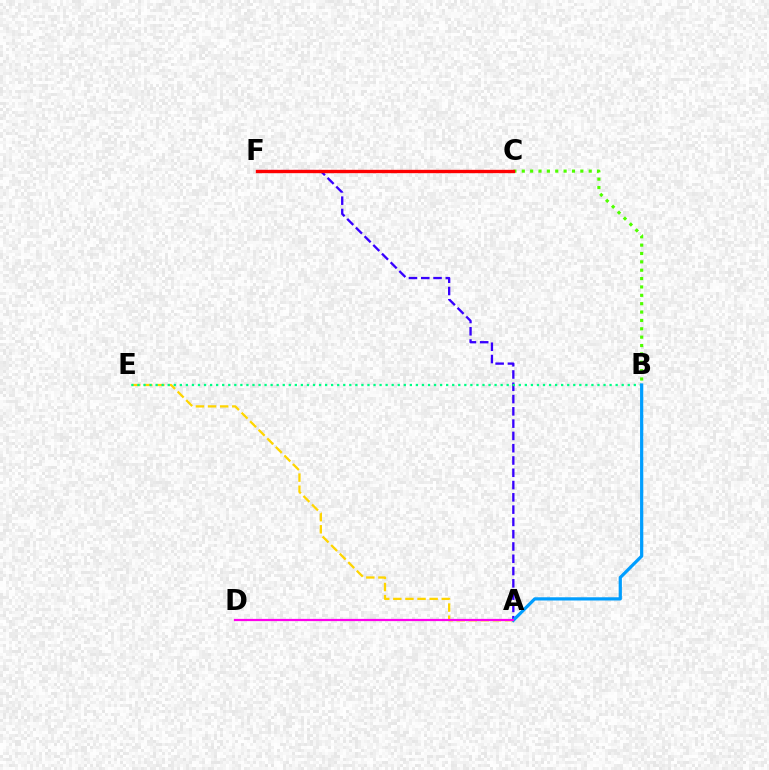{('A', 'F'): [{'color': '#3700ff', 'line_style': 'dashed', 'thickness': 1.67}], ('A', 'E'): [{'color': '#ffd500', 'line_style': 'dashed', 'thickness': 1.64}], ('B', 'E'): [{'color': '#00ff86', 'line_style': 'dotted', 'thickness': 1.64}], ('B', 'C'): [{'color': '#4fff00', 'line_style': 'dotted', 'thickness': 2.27}], ('A', 'B'): [{'color': '#009eff', 'line_style': 'solid', 'thickness': 2.32}], ('A', 'D'): [{'color': '#ff00ed', 'line_style': 'solid', 'thickness': 1.6}], ('C', 'F'): [{'color': '#ff0000', 'line_style': 'solid', 'thickness': 2.41}]}